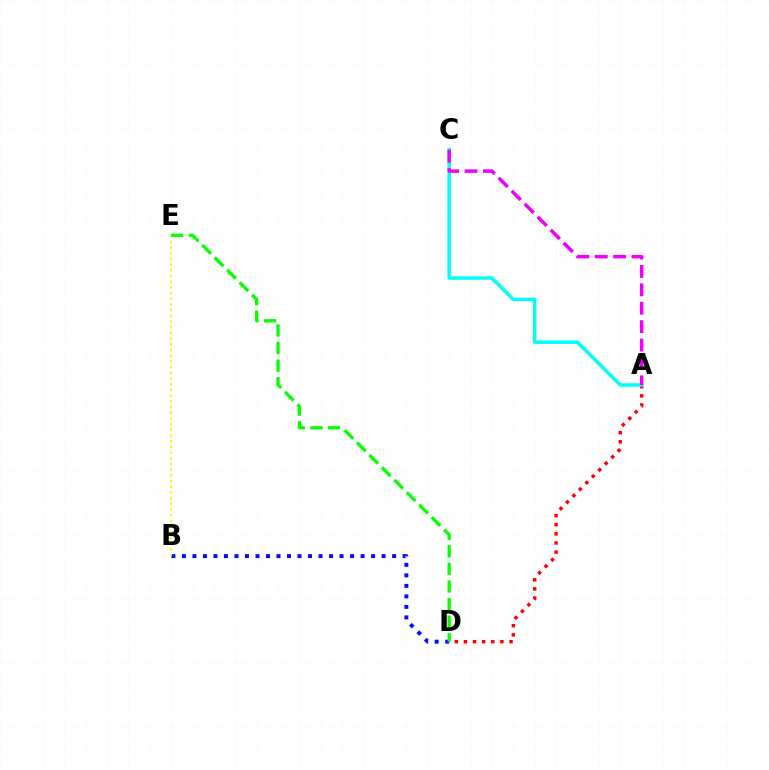{('B', 'D'): [{'color': '#0010ff', 'line_style': 'dotted', 'thickness': 2.86}], ('B', 'E'): [{'color': '#fcf500', 'line_style': 'dotted', 'thickness': 1.55}], ('D', 'E'): [{'color': '#08ff00', 'line_style': 'dashed', 'thickness': 2.39}], ('A', 'D'): [{'color': '#ff0000', 'line_style': 'dotted', 'thickness': 2.48}], ('A', 'C'): [{'color': '#00fff6', 'line_style': 'solid', 'thickness': 2.52}, {'color': '#ee00ff', 'line_style': 'dashed', 'thickness': 2.5}]}